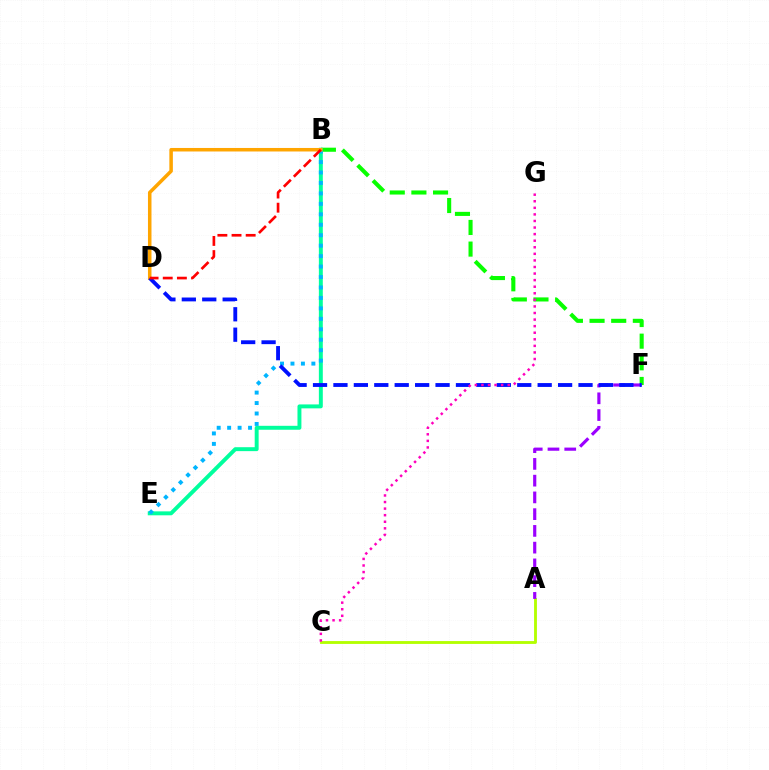{('B', 'F'): [{'color': '#08ff00', 'line_style': 'dashed', 'thickness': 2.94}], ('A', 'C'): [{'color': '#b3ff00', 'line_style': 'solid', 'thickness': 2.05}], ('B', 'E'): [{'color': '#00ff9d', 'line_style': 'solid', 'thickness': 2.83}, {'color': '#00b5ff', 'line_style': 'dotted', 'thickness': 2.84}], ('A', 'F'): [{'color': '#9b00ff', 'line_style': 'dashed', 'thickness': 2.28}], ('B', 'D'): [{'color': '#ffa500', 'line_style': 'solid', 'thickness': 2.53}, {'color': '#ff0000', 'line_style': 'dashed', 'thickness': 1.92}], ('D', 'F'): [{'color': '#0010ff', 'line_style': 'dashed', 'thickness': 2.77}], ('C', 'G'): [{'color': '#ff00bd', 'line_style': 'dotted', 'thickness': 1.79}]}